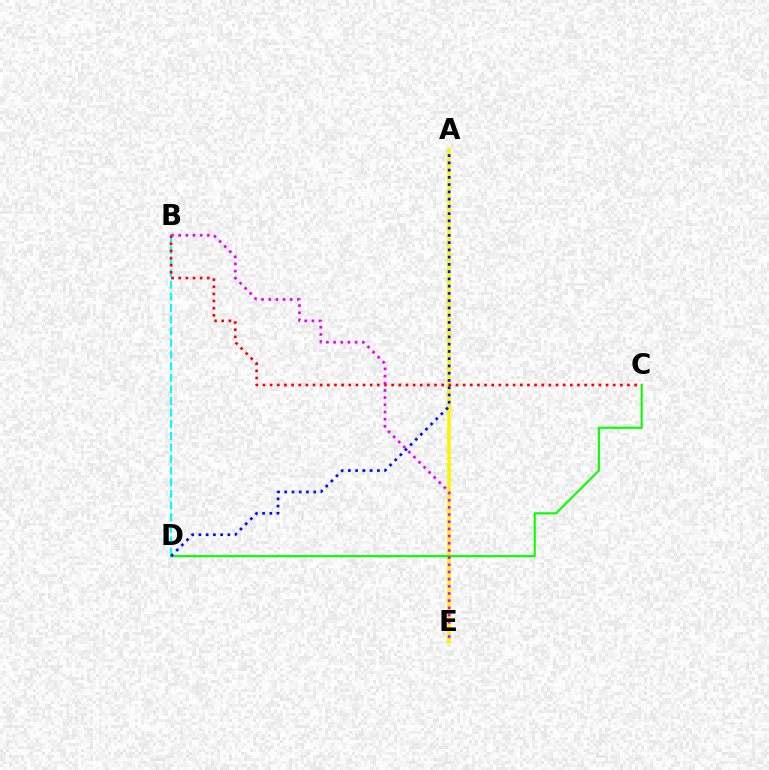{('A', 'E'): [{'color': '#fcf500', 'line_style': 'solid', 'thickness': 2.58}], ('B', 'D'): [{'color': '#00fff6', 'line_style': 'dashed', 'thickness': 1.58}], ('C', 'D'): [{'color': '#08ff00', 'line_style': 'solid', 'thickness': 1.51}], ('B', 'C'): [{'color': '#ff0000', 'line_style': 'dotted', 'thickness': 1.94}], ('B', 'E'): [{'color': '#ee00ff', 'line_style': 'dotted', 'thickness': 1.95}], ('A', 'D'): [{'color': '#0010ff', 'line_style': 'dotted', 'thickness': 1.97}]}